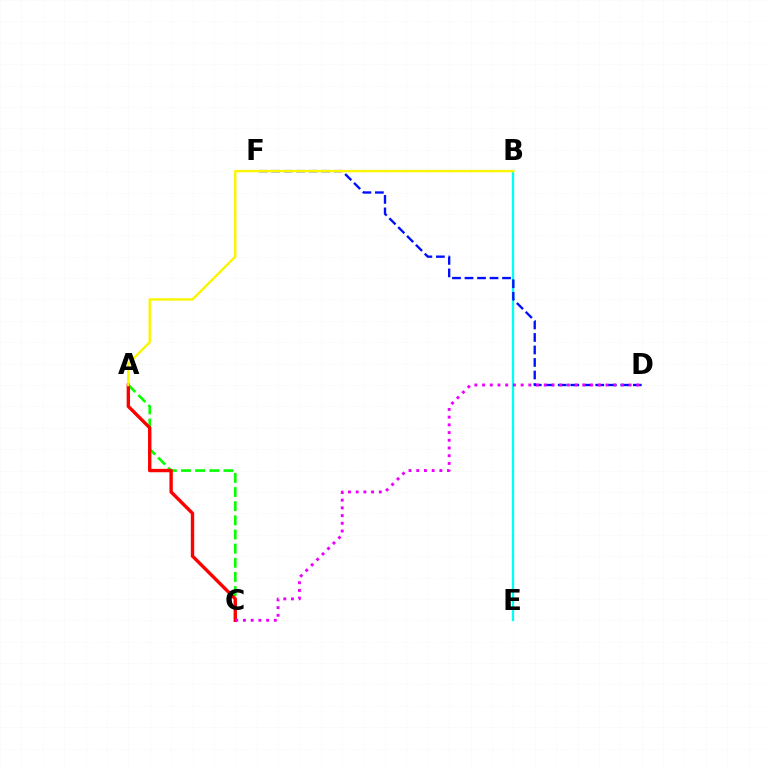{('B', 'E'): [{'color': '#00fff6', 'line_style': 'solid', 'thickness': 1.66}], ('D', 'F'): [{'color': '#0010ff', 'line_style': 'dashed', 'thickness': 1.7}], ('A', 'C'): [{'color': '#08ff00', 'line_style': 'dashed', 'thickness': 1.92}, {'color': '#ff0000', 'line_style': 'solid', 'thickness': 2.44}], ('A', 'B'): [{'color': '#fcf500', 'line_style': 'solid', 'thickness': 1.74}], ('C', 'D'): [{'color': '#ee00ff', 'line_style': 'dotted', 'thickness': 2.1}]}